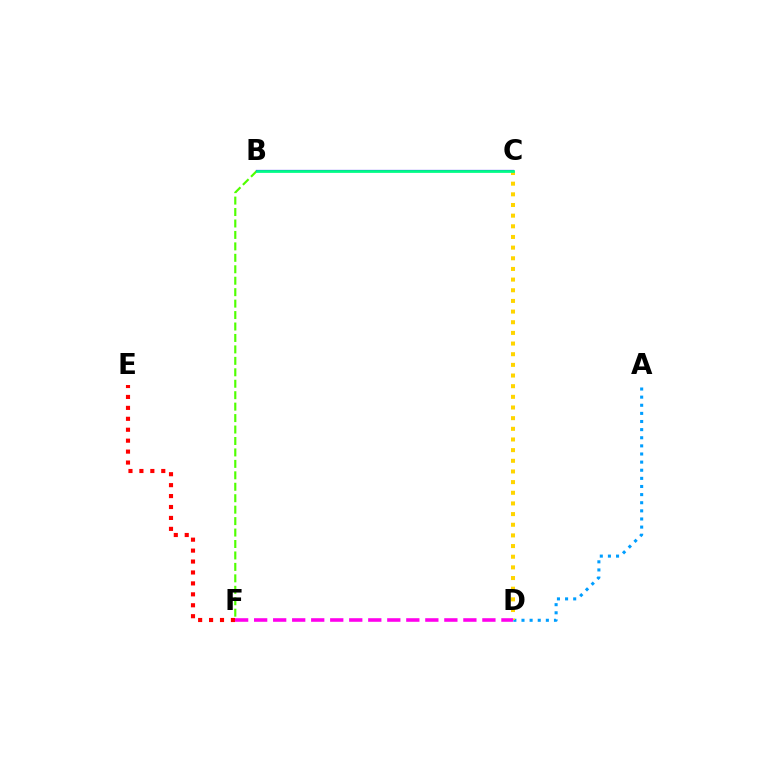{('E', 'F'): [{'color': '#ff0000', 'line_style': 'dotted', 'thickness': 2.97}], ('B', 'F'): [{'color': '#4fff00', 'line_style': 'dashed', 'thickness': 1.56}], ('A', 'D'): [{'color': '#009eff', 'line_style': 'dotted', 'thickness': 2.21}], ('B', 'C'): [{'color': '#3700ff', 'line_style': 'solid', 'thickness': 1.59}, {'color': '#00ff86', 'line_style': 'solid', 'thickness': 1.97}], ('C', 'D'): [{'color': '#ffd500', 'line_style': 'dotted', 'thickness': 2.9}], ('D', 'F'): [{'color': '#ff00ed', 'line_style': 'dashed', 'thickness': 2.58}]}